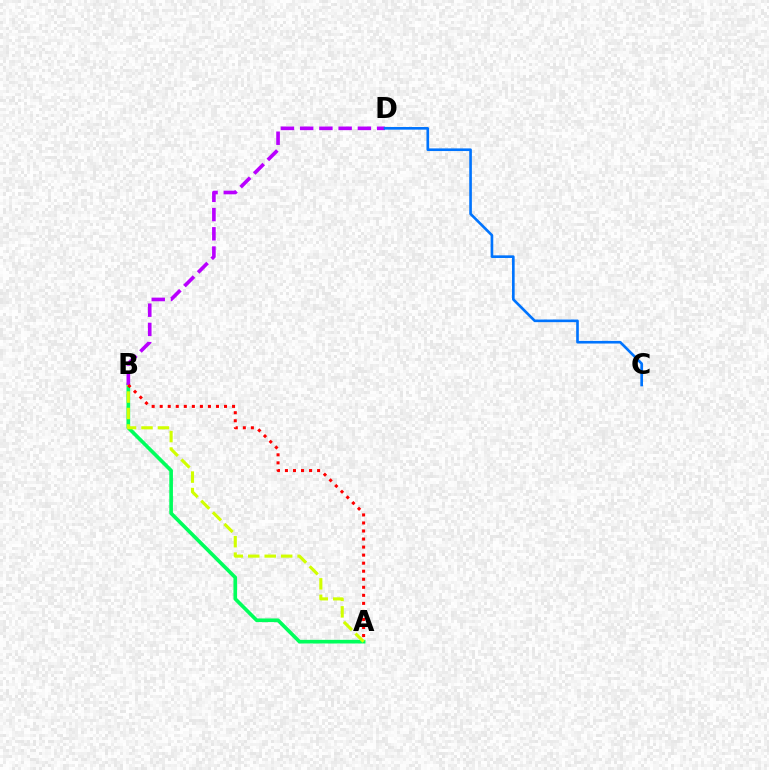{('A', 'B'): [{'color': '#00ff5c', 'line_style': 'solid', 'thickness': 2.63}, {'color': '#d1ff00', 'line_style': 'dashed', 'thickness': 2.24}, {'color': '#ff0000', 'line_style': 'dotted', 'thickness': 2.18}], ('B', 'D'): [{'color': '#b900ff', 'line_style': 'dashed', 'thickness': 2.61}], ('C', 'D'): [{'color': '#0074ff', 'line_style': 'solid', 'thickness': 1.9}]}